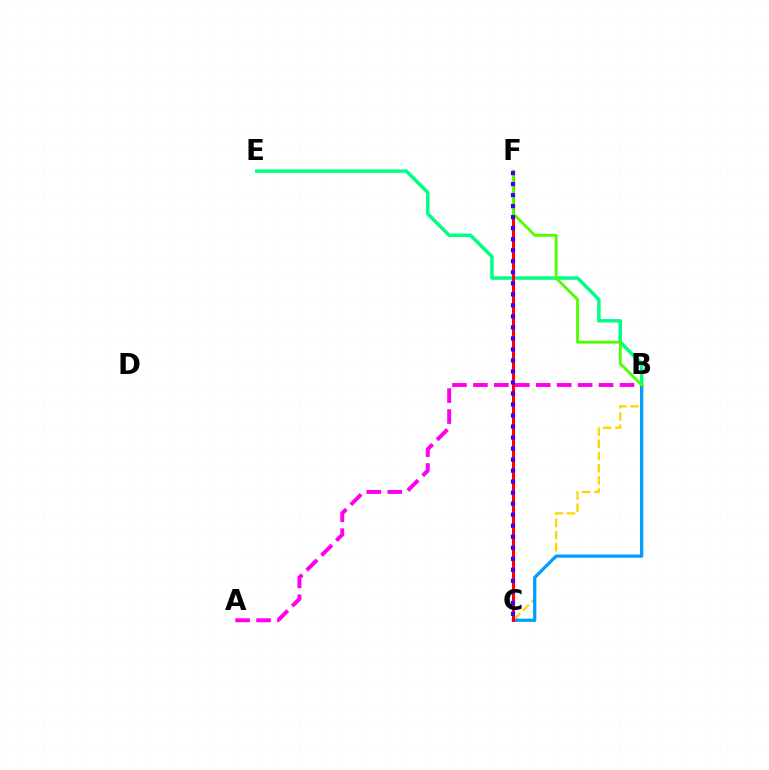{('B', 'E'): [{'color': '#00ff86', 'line_style': 'solid', 'thickness': 2.51}], ('B', 'C'): [{'color': '#ffd500', 'line_style': 'dashed', 'thickness': 1.65}, {'color': '#009eff', 'line_style': 'solid', 'thickness': 2.34}], ('C', 'F'): [{'color': '#ff0000', 'line_style': 'solid', 'thickness': 2.21}, {'color': '#3700ff', 'line_style': 'dotted', 'thickness': 2.99}], ('A', 'B'): [{'color': '#ff00ed', 'line_style': 'dashed', 'thickness': 2.85}], ('B', 'F'): [{'color': '#4fff00', 'line_style': 'solid', 'thickness': 2.04}]}